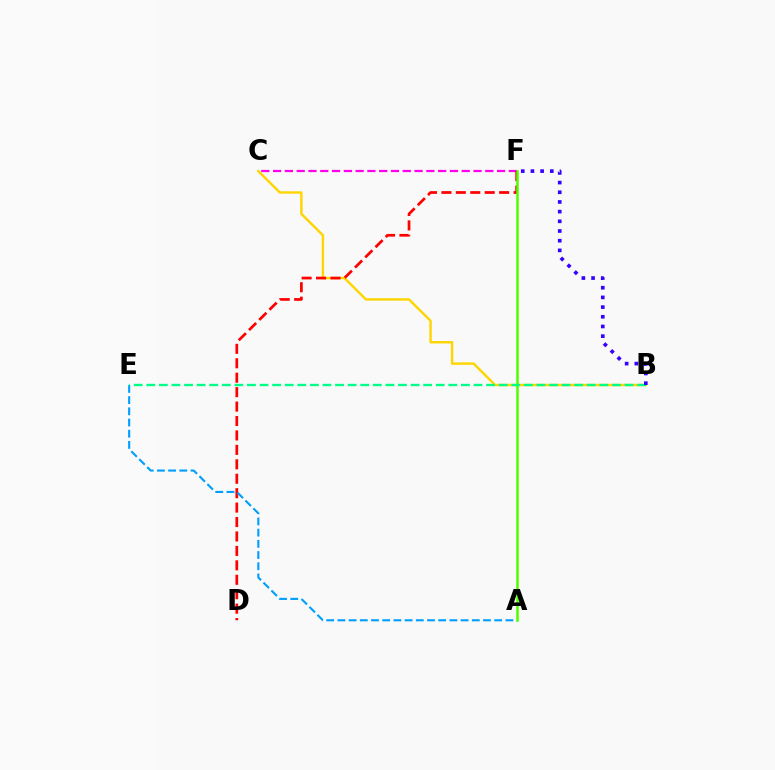{('B', 'C'): [{'color': '#ffd500', 'line_style': 'solid', 'thickness': 1.74}], ('C', 'F'): [{'color': '#ff00ed', 'line_style': 'dashed', 'thickness': 1.6}], ('D', 'F'): [{'color': '#ff0000', 'line_style': 'dashed', 'thickness': 1.96}], ('A', 'F'): [{'color': '#4fff00', 'line_style': 'solid', 'thickness': 1.81}], ('A', 'E'): [{'color': '#009eff', 'line_style': 'dashed', 'thickness': 1.52}], ('B', 'E'): [{'color': '#00ff86', 'line_style': 'dashed', 'thickness': 1.71}], ('B', 'F'): [{'color': '#3700ff', 'line_style': 'dotted', 'thickness': 2.63}]}